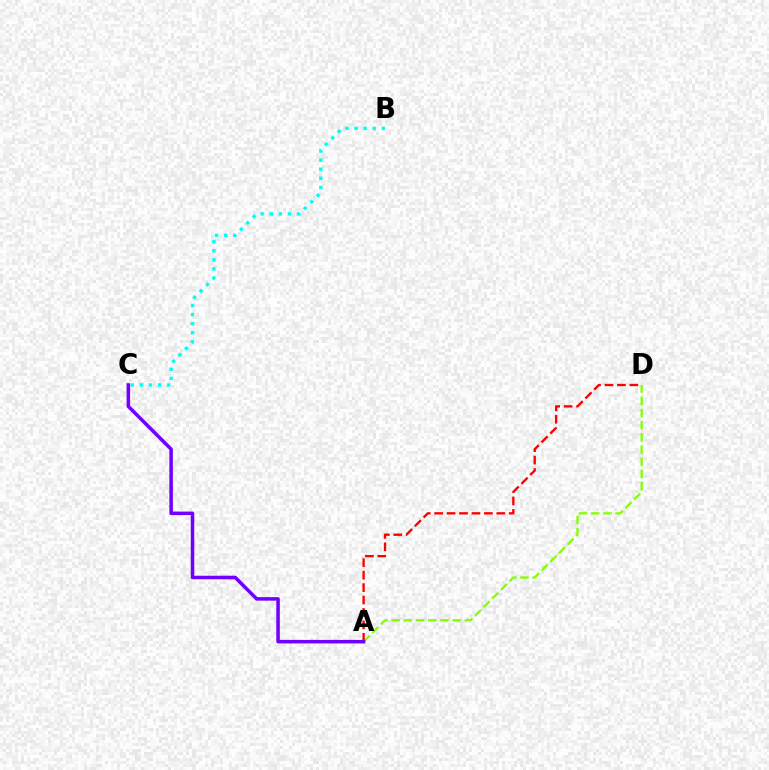{('B', 'C'): [{'color': '#00fff6', 'line_style': 'dotted', 'thickness': 2.47}], ('A', 'D'): [{'color': '#84ff00', 'line_style': 'dashed', 'thickness': 1.66}, {'color': '#ff0000', 'line_style': 'dashed', 'thickness': 1.69}], ('A', 'C'): [{'color': '#7200ff', 'line_style': 'solid', 'thickness': 2.54}]}